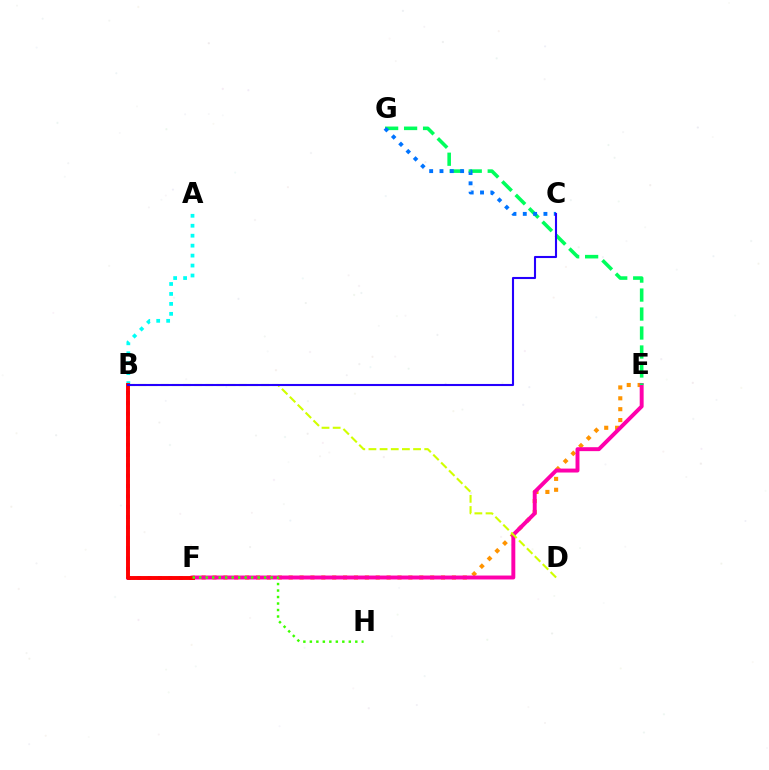{('E', 'F'): [{'color': '#ff9400', 'line_style': 'dotted', 'thickness': 2.96}, {'color': '#ff00ac', 'line_style': 'solid', 'thickness': 2.83}], ('A', 'B'): [{'color': '#00fff6', 'line_style': 'dotted', 'thickness': 2.7}], ('E', 'G'): [{'color': '#00ff5c', 'line_style': 'dashed', 'thickness': 2.58}], ('C', 'G'): [{'color': '#0074ff', 'line_style': 'dotted', 'thickness': 2.8}], ('B', 'F'): [{'color': '#b900ff', 'line_style': 'dotted', 'thickness': 2.81}, {'color': '#ff0000', 'line_style': 'solid', 'thickness': 2.82}], ('B', 'D'): [{'color': '#d1ff00', 'line_style': 'dashed', 'thickness': 1.52}], ('F', 'H'): [{'color': '#3dff00', 'line_style': 'dotted', 'thickness': 1.76}], ('B', 'C'): [{'color': '#2500ff', 'line_style': 'solid', 'thickness': 1.51}]}